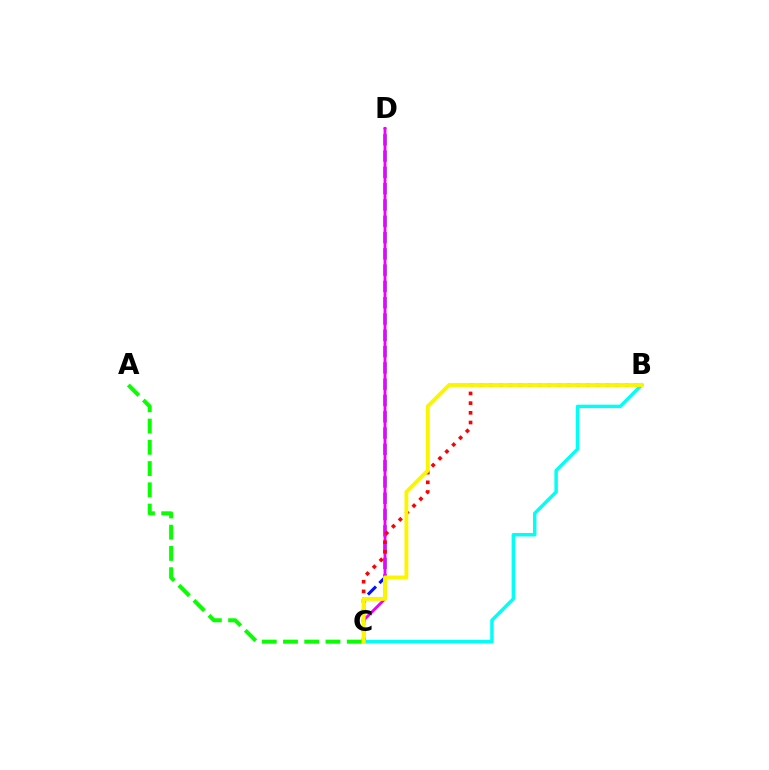{('C', 'D'): [{'color': '#0010ff', 'line_style': 'dashed', 'thickness': 2.21}, {'color': '#ee00ff', 'line_style': 'solid', 'thickness': 2.05}], ('A', 'C'): [{'color': '#08ff00', 'line_style': 'dashed', 'thickness': 2.89}], ('B', 'C'): [{'color': '#ff0000', 'line_style': 'dotted', 'thickness': 2.63}, {'color': '#00fff6', 'line_style': 'solid', 'thickness': 2.48}, {'color': '#fcf500', 'line_style': 'solid', 'thickness': 2.8}]}